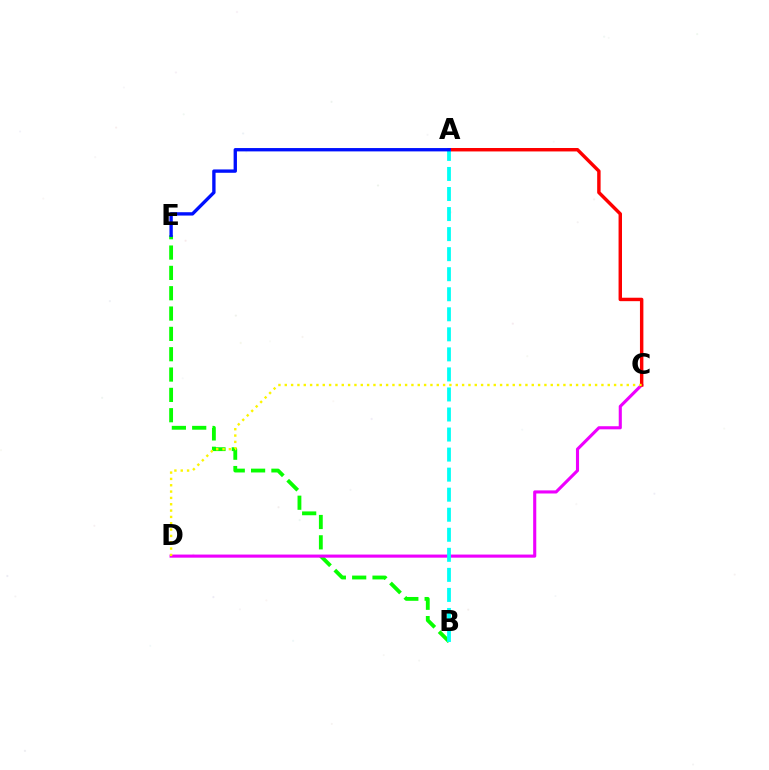{('B', 'E'): [{'color': '#08ff00', 'line_style': 'dashed', 'thickness': 2.76}], ('C', 'D'): [{'color': '#ee00ff', 'line_style': 'solid', 'thickness': 2.23}, {'color': '#fcf500', 'line_style': 'dotted', 'thickness': 1.72}], ('A', 'C'): [{'color': '#ff0000', 'line_style': 'solid', 'thickness': 2.47}], ('A', 'B'): [{'color': '#00fff6', 'line_style': 'dashed', 'thickness': 2.72}], ('A', 'E'): [{'color': '#0010ff', 'line_style': 'solid', 'thickness': 2.41}]}